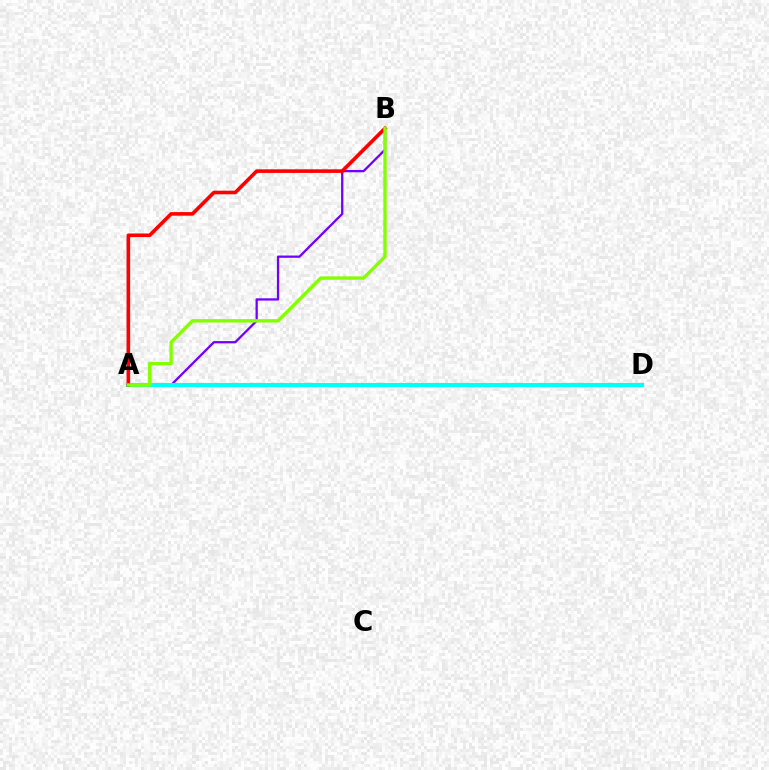{('A', 'B'): [{'color': '#7200ff', 'line_style': 'solid', 'thickness': 1.64}, {'color': '#ff0000', 'line_style': 'solid', 'thickness': 2.6}, {'color': '#84ff00', 'line_style': 'solid', 'thickness': 2.43}], ('A', 'D'): [{'color': '#00fff6', 'line_style': 'solid', 'thickness': 2.95}]}